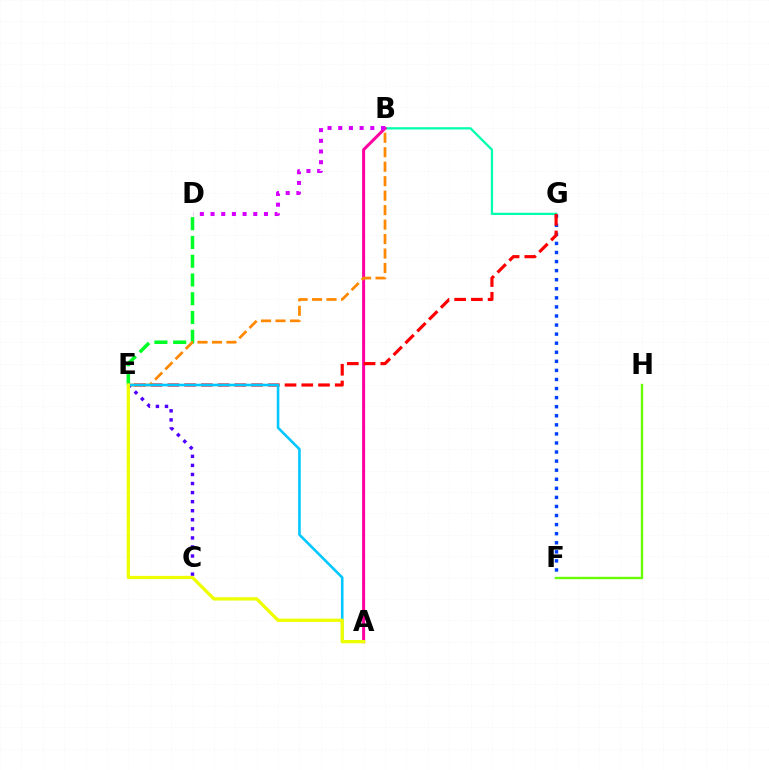{('B', 'G'): [{'color': '#00ffaf', 'line_style': 'solid', 'thickness': 1.64}], ('F', 'G'): [{'color': '#003fff', 'line_style': 'dotted', 'thickness': 2.46}], ('A', 'B'): [{'color': '#ff00a0', 'line_style': 'solid', 'thickness': 2.17}], ('F', 'H'): [{'color': '#66ff00', 'line_style': 'solid', 'thickness': 1.68}], ('D', 'E'): [{'color': '#00ff27', 'line_style': 'dashed', 'thickness': 2.55}], ('E', 'G'): [{'color': '#ff0000', 'line_style': 'dashed', 'thickness': 2.27}], ('C', 'E'): [{'color': '#4f00ff', 'line_style': 'dotted', 'thickness': 2.46}], ('B', 'E'): [{'color': '#ff8800', 'line_style': 'dashed', 'thickness': 1.97}], ('A', 'E'): [{'color': '#00c7ff', 'line_style': 'solid', 'thickness': 1.87}, {'color': '#eeff00', 'line_style': 'solid', 'thickness': 2.36}], ('B', 'D'): [{'color': '#d600ff', 'line_style': 'dotted', 'thickness': 2.9}]}